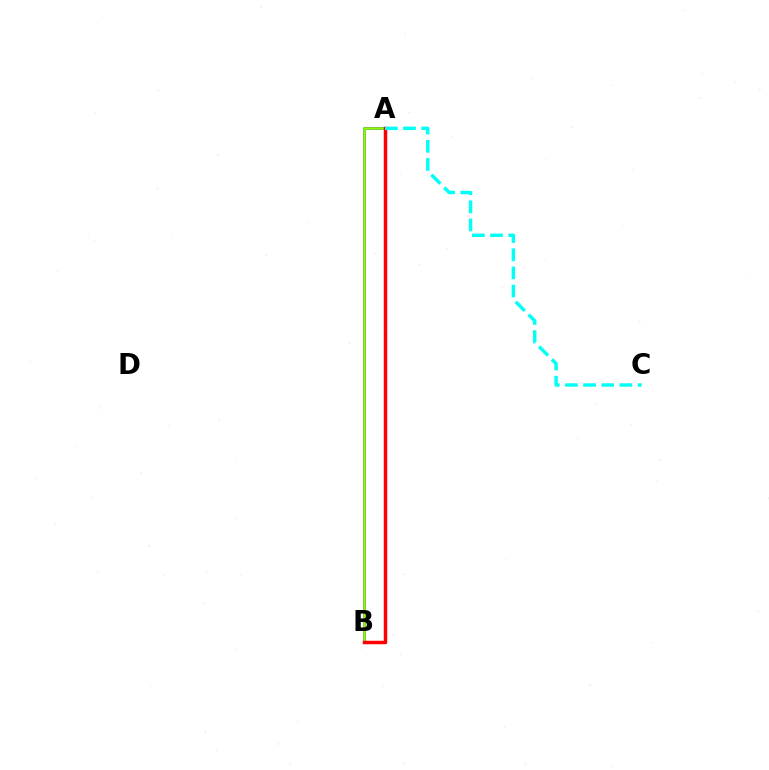{('A', 'B'): [{'color': '#7200ff', 'line_style': 'solid', 'thickness': 2.01}, {'color': '#84ff00', 'line_style': 'solid', 'thickness': 1.84}, {'color': '#ff0000', 'line_style': 'solid', 'thickness': 2.5}], ('A', 'C'): [{'color': '#00fff6', 'line_style': 'dashed', 'thickness': 2.46}]}